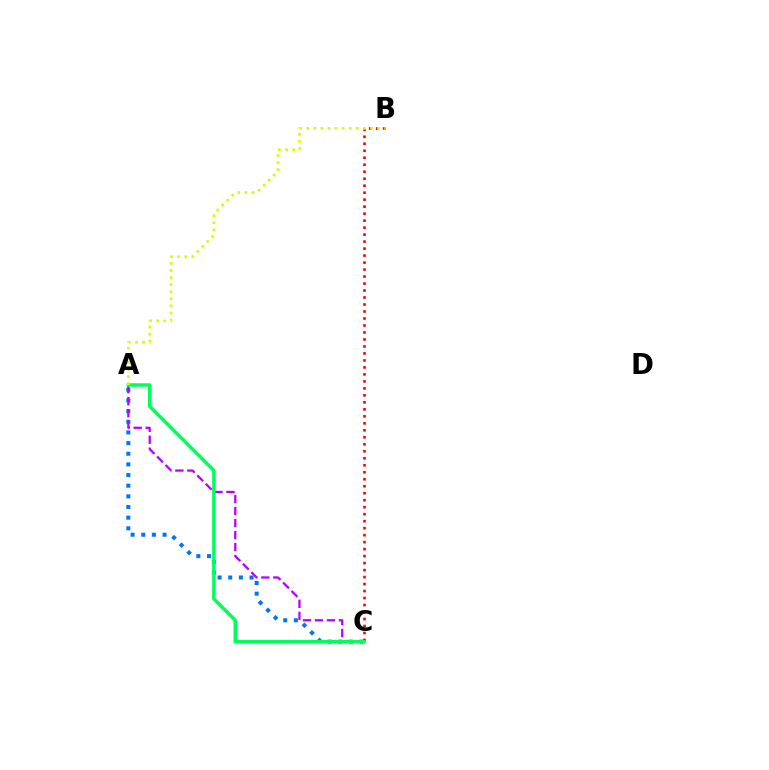{('A', 'C'): [{'color': '#0074ff', 'line_style': 'dotted', 'thickness': 2.9}, {'color': '#b900ff', 'line_style': 'dashed', 'thickness': 1.63}, {'color': '#00ff5c', 'line_style': 'solid', 'thickness': 2.53}], ('B', 'C'): [{'color': '#ff0000', 'line_style': 'dotted', 'thickness': 1.9}], ('A', 'B'): [{'color': '#d1ff00', 'line_style': 'dotted', 'thickness': 1.93}]}